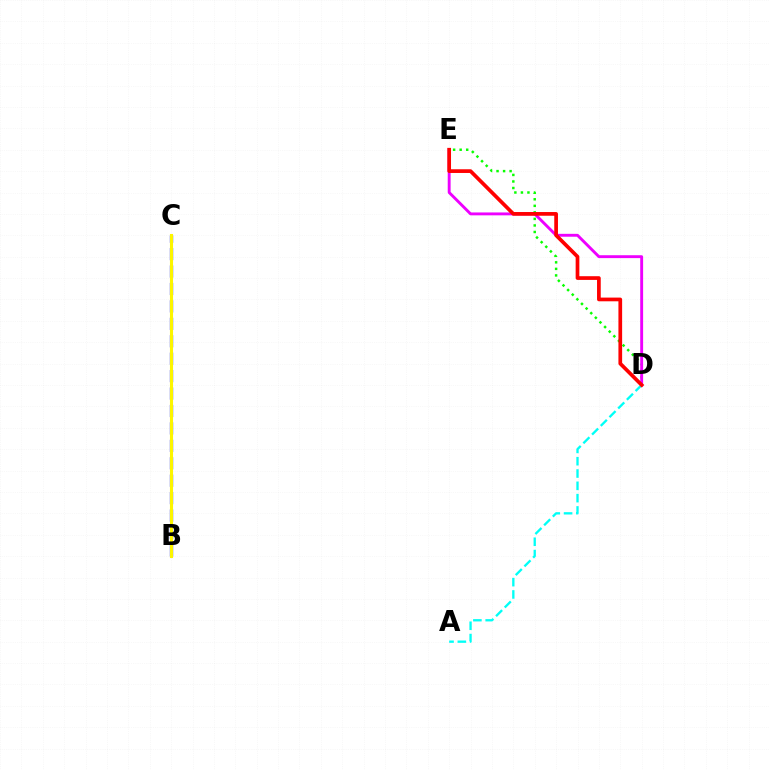{('D', 'E'): [{'color': '#08ff00', 'line_style': 'dotted', 'thickness': 1.78}, {'color': '#ee00ff', 'line_style': 'solid', 'thickness': 2.08}, {'color': '#ff0000', 'line_style': 'solid', 'thickness': 2.67}], ('B', 'C'): [{'color': '#0010ff', 'line_style': 'dashed', 'thickness': 2.37}, {'color': '#fcf500', 'line_style': 'solid', 'thickness': 2.22}], ('A', 'D'): [{'color': '#00fff6', 'line_style': 'dashed', 'thickness': 1.67}]}